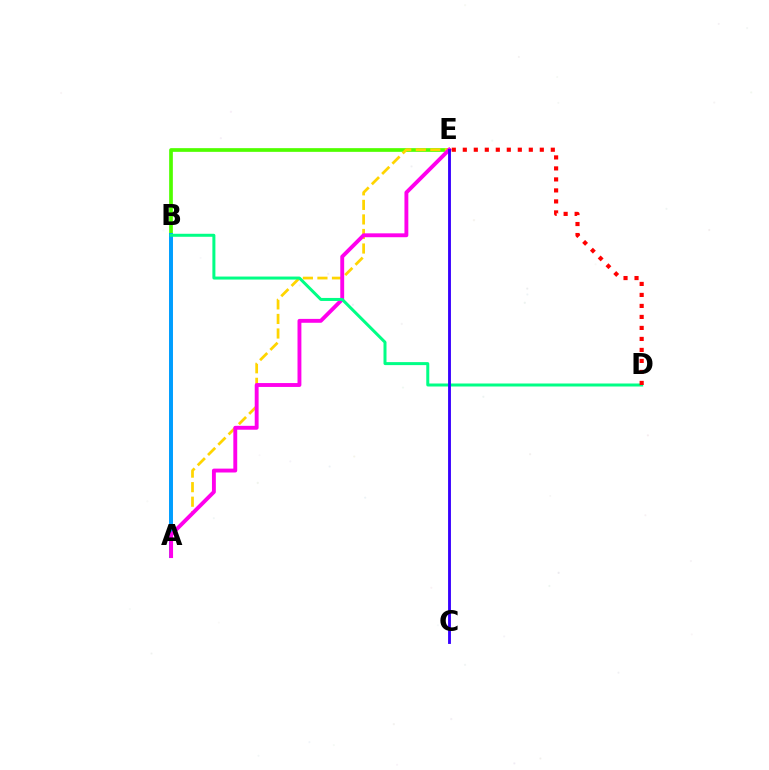{('B', 'E'): [{'color': '#4fff00', 'line_style': 'solid', 'thickness': 2.67}], ('A', 'B'): [{'color': '#009eff', 'line_style': 'solid', 'thickness': 2.85}], ('A', 'E'): [{'color': '#ffd500', 'line_style': 'dashed', 'thickness': 1.98}, {'color': '#ff00ed', 'line_style': 'solid', 'thickness': 2.8}], ('B', 'D'): [{'color': '#00ff86', 'line_style': 'solid', 'thickness': 2.16}], ('D', 'E'): [{'color': '#ff0000', 'line_style': 'dotted', 'thickness': 2.99}], ('C', 'E'): [{'color': '#3700ff', 'line_style': 'solid', 'thickness': 2.06}]}